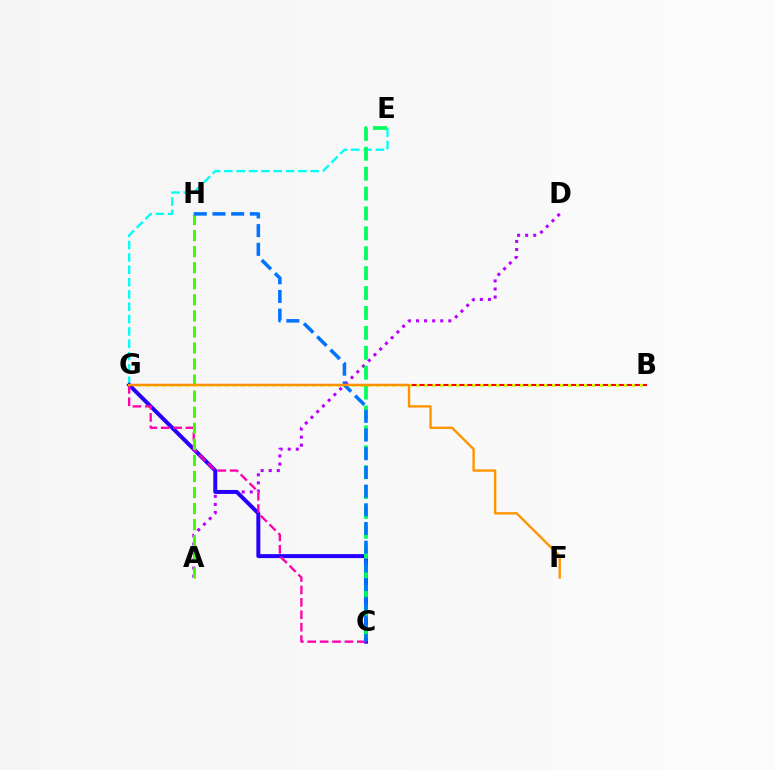{('A', 'D'): [{'color': '#b900ff', 'line_style': 'dotted', 'thickness': 2.19}], ('B', 'G'): [{'color': '#ff0000', 'line_style': 'solid', 'thickness': 1.51}, {'color': '#d1ff00', 'line_style': 'dotted', 'thickness': 2.17}], ('E', 'G'): [{'color': '#00fff6', 'line_style': 'dashed', 'thickness': 1.68}], ('C', 'G'): [{'color': '#2500ff', 'line_style': 'solid', 'thickness': 2.86}, {'color': '#ff00ac', 'line_style': 'dashed', 'thickness': 1.69}], ('C', 'E'): [{'color': '#00ff5c', 'line_style': 'dashed', 'thickness': 2.7}], ('A', 'H'): [{'color': '#3dff00', 'line_style': 'dashed', 'thickness': 2.18}], ('C', 'H'): [{'color': '#0074ff', 'line_style': 'dashed', 'thickness': 2.54}], ('F', 'G'): [{'color': '#ff9400', 'line_style': 'solid', 'thickness': 1.71}]}